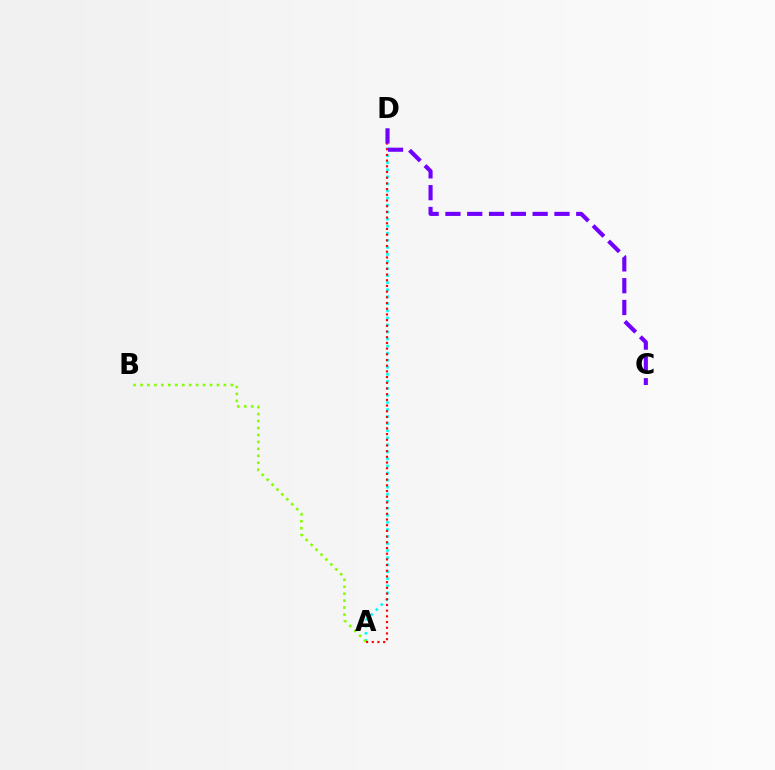{('A', 'D'): [{'color': '#00fff6', 'line_style': 'dotted', 'thickness': 1.92}, {'color': '#ff0000', 'line_style': 'dotted', 'thickness': 1.55}], ('A', 'B'): [{'color': '#84ff00', 'line_style': 'dotted', 'thickness': 1.89}], ('C', 'D'): [{'color': '#7200ff', 'line_style': 'dashed', 'thickness': 2.96}]}